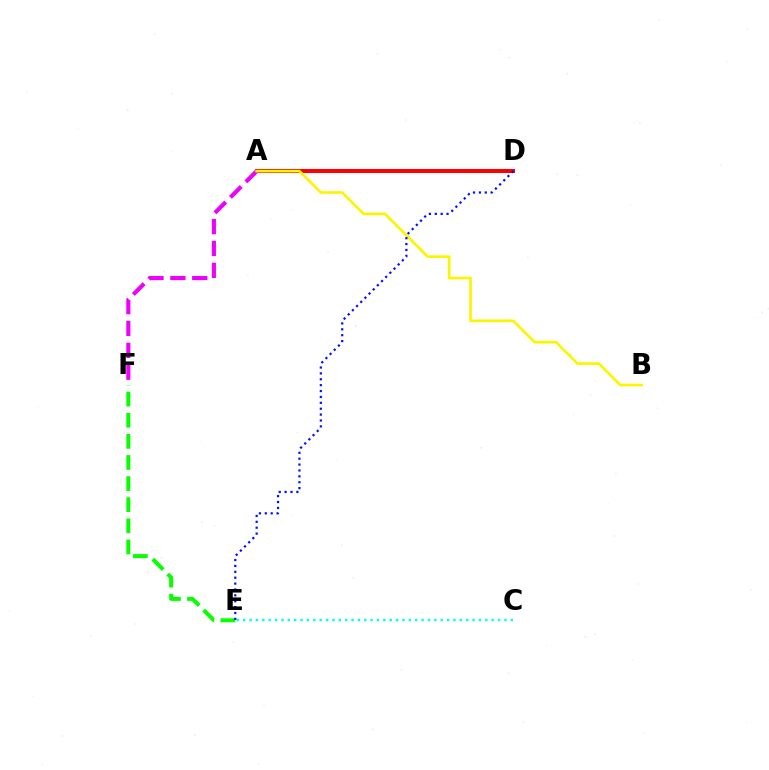{('C', 'E'): [{'color': '#00fff6', 'line_style': 'dotted', 'thickness': 1.73}], ('A', 'D'): [{'color': '#ff0000', 'line_style': 'solid', 'thickness': 2.89}], ('E', 'F'): [{'color': '#08ff00', 'line_style': 'dashed', 'thickness': 2.87}], ('A', 'F'): [{'color': '#ee00ff', 'line_style': 'dashed', 'thickness': 2.97}], ('A', 'B'): [{'color': '#fcf500', 'line_style': 'solid', 'thickness': 1.92}], ('D', 'E'): [{'color': '#0010ff', 'line_style': 'dotted', 'thickness': 1.6}]}